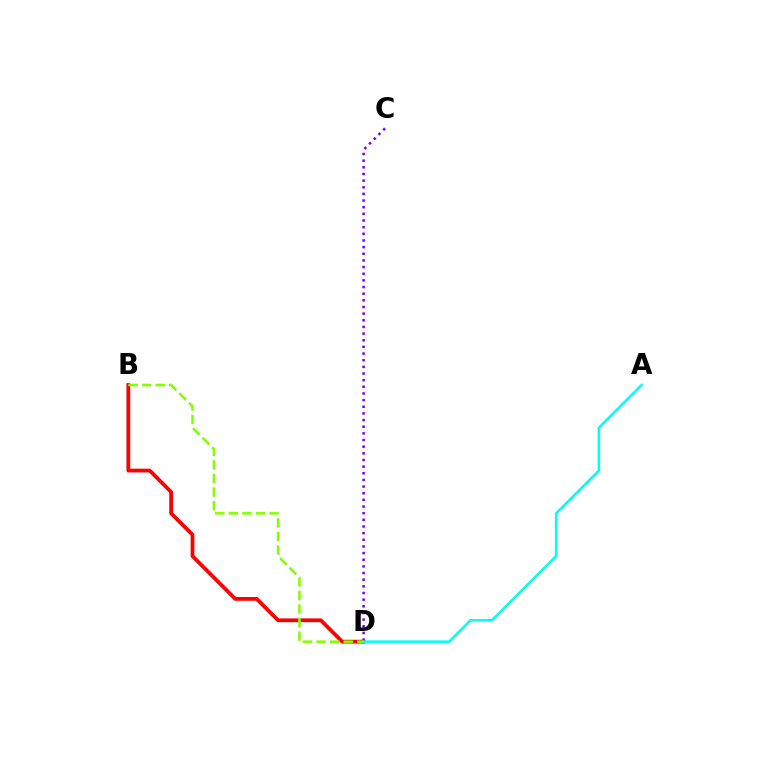{('C', 'D'): [{'color': '#7200ff', 'line_style': 'dotted', 'thickness': 1.81}], ('B', 'D'): [{'color': '#ff0000', 'line_style': 'solid', 'thickness': 2.72}, {'color': '#84ff00', 'line_style': 'dashed', 'thickness': 1.84}], ('A', 'D'): [{'color': '#00fff6', 'line_style': 'solid', 'thickness': 1.83}]}